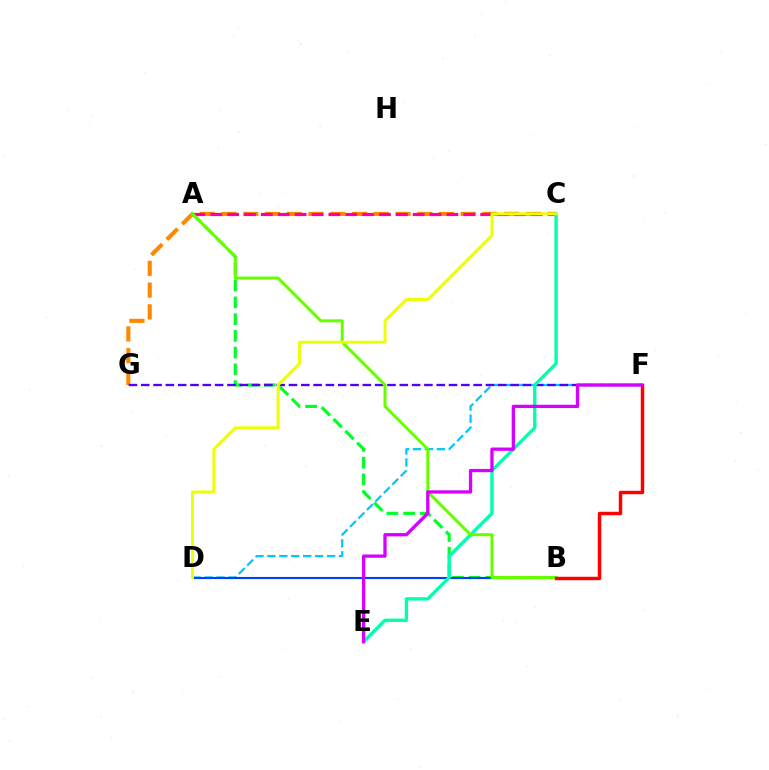{('C', 'G'): [{'color': '#ff8800', 'line_style': 'dashed', 'thickness': 2.95}], ('D', 'F'): [{'color': '#00c7ff', 'line_style': 'dashed', 'thickness': 1.62}], ('A', 'B'): [{'color': '#00ff27', 'line_style': 'dashed', 'thickness': 2.27}, {'color': '#66ff00', 'line_style': 'solid', 'thickness': 2.16}], ('B', 'D'): [{'color': '#003fff', 'line_style': 'solid', 'thickness': 1.53}], ('A', 'C'): [{'color': '#ff00a0', 'line_style': 'dashed', 'thickness': 2.29}], ('F', 'G'): [{'color': '#4f00ff', 'line_style': 'dashed', 'thickness': 1.67}], ('C', 'E'): [{'color': '#00ffaf', 'line_style': 'solid', 'thickness': 2.4}], ('C', 'D'): [{'color': '#eeff00', 'line_style': 'solid', 'thickness': 2.11}], ('B', 'F'): [{'color': '#ff0000', 'line_style': 'solid', 'thickness': 2.48}], ('E', 'F'): [{'color': '#d600ff', 'line_style': 'solid', 'thickness': 2.37}]}